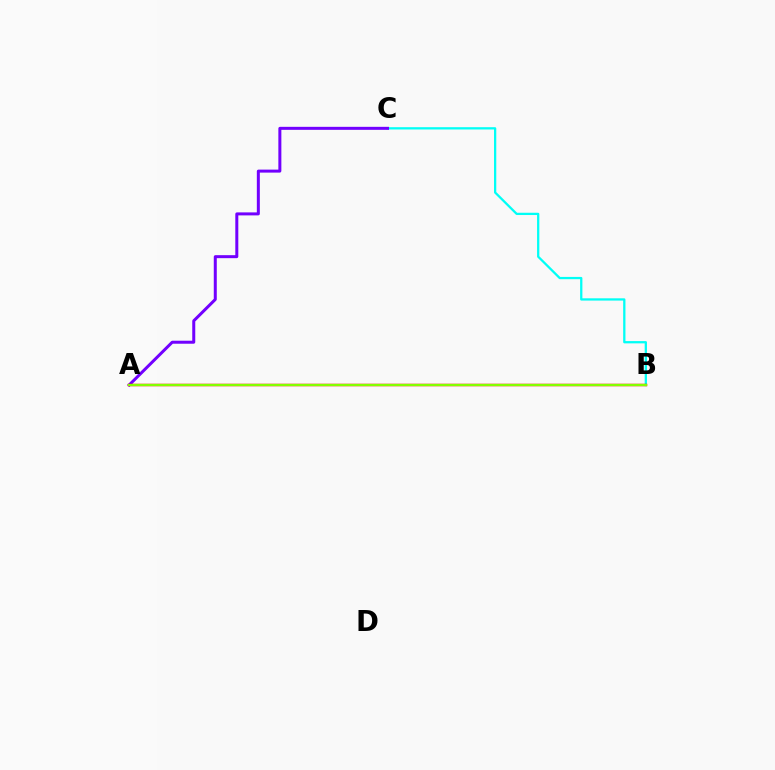{('B', 'C'): [{'color': '#00fff6', 'line_style': 'solid', 'thickness': 1.64}], ('A', 'C'): [{'color': '#7200ff', 'line_style': 'solid', 'thickness': 2.16}], ('A', 'B'): [{'color': '#ff0000', 'line_style': 'solid', 'thickness': 1.76}, {'color': '#84ff00', 'line_style': 'solid', 'thickness': 1.62}]}